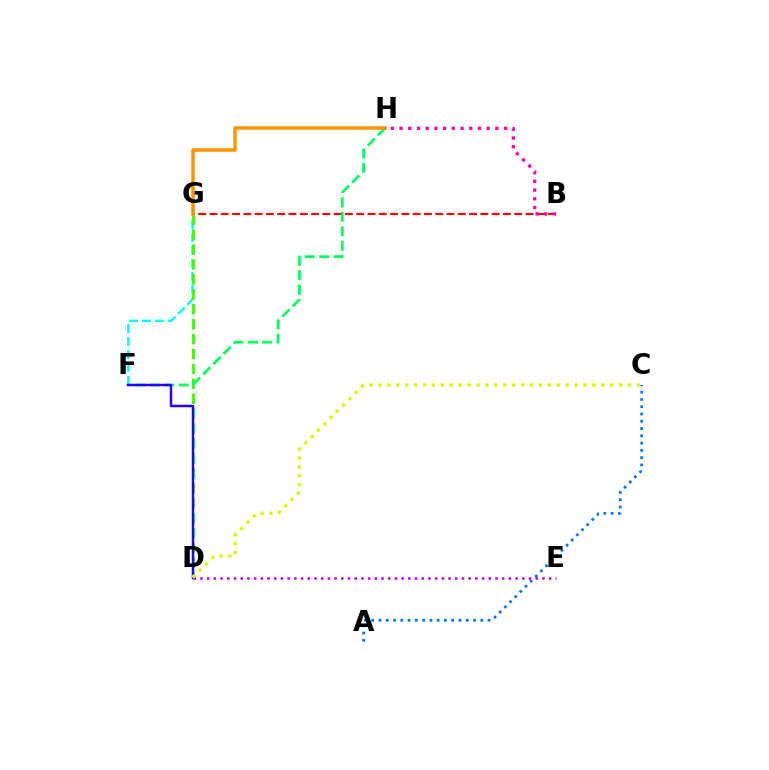{('F', 'G'): [{'color': '#00fff6', 'line_style': 'dashed', 'thickness': 1.76}], ('B', 'G'): [{'color': '#ff0000', 'line_style': 'dashed', 'thickness': 1.53}], ('D', 'G'): [{'color': '#3dff00', 'line_style': 'dashed', 'thickness': 2.03}], ('F', 'H'): [{'color': '#00ff5c', 'line_style': 'dashed', 'thickness': 1.96}], ('D', 'F'): [{'color': '#2500ff', 'line_style': 'solid', 'thickness': 1.78}], ('G', 'H'): [{'color': '#ff9400', 'line_style': 'solid', 'thickness': 2.53}], ('A', 'C'): [{'color': '#0074ff', 'line_style': 'dotted', 'thickness': 1.98}], ('D', 'E'): [{'color': '#b900ff', 'line_style': 'dotted', 'thickness': 1.82}], ('B', 'H'): [{'color': '#ff00ac', 'line_style': 'dotted', 'thickness': 2.37}], ('C', 'D'): [{'color': '#d1ff00', 'line_style': 'dotted', 'thickness': 2.42}]}